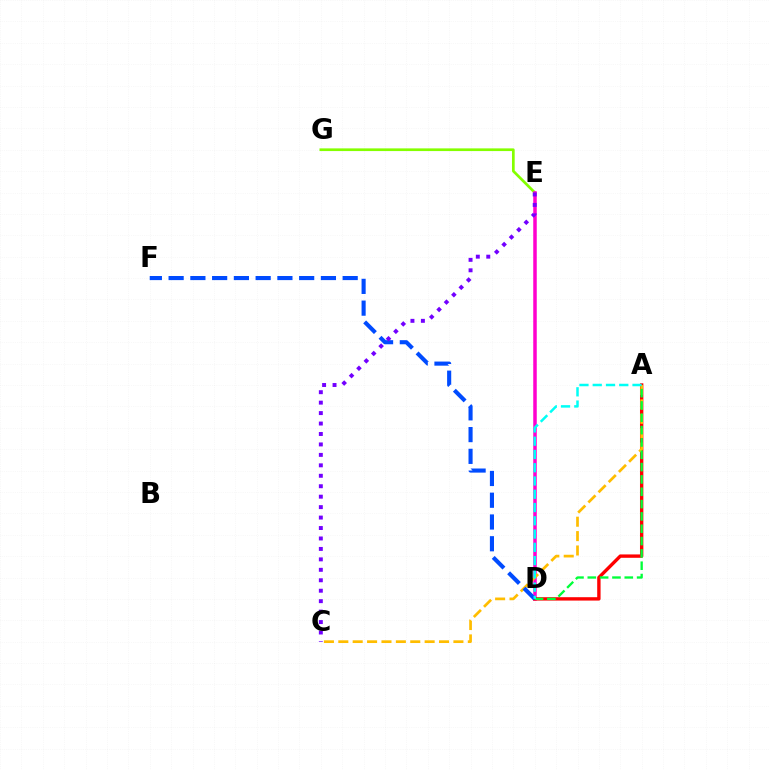{('E', 'G'): [{'color': '#84ff00', 'line_style': 'solid', 'thickness': 1.94}], ('D', 'E'): [{'color': '#ff00cf', 'line_style': 'solid', 'thickness': 2.53}], ('A', 'D'): [{'color': '#ff0000', 'line_style': 'solid', 'thickness': 2.43}, {'color': '#00ff39', 'line_style': 'dashed', 'thickness': 1.67}, {'color': '#00fff6', 'line_style': 'dashed', 'thickness': 1.8}], ('A', 'C'): [{'color': '#ffbd00', 'line_style': 'dashed', 'thickness': 1.95}], ('D', 'F'): [{'color': '#004bff', 'line_style': 'dashed', 'thickness': 2.96}], ('C', 'E'): [{'color': '#7200ff', 'line_style': 'dotted', 'thickness': 2.84}]}